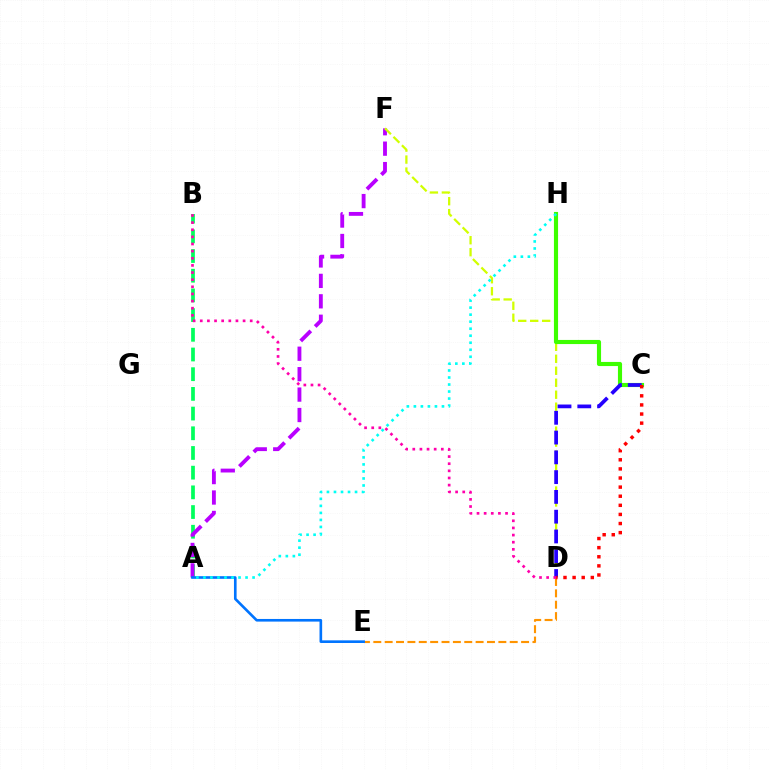{('D', 'E'): [{'color': '#ff9400', 'line_style': 'dashed', 'thickness': 1.54}], ('A', 'B'): [{'color': '#00ff5c', 'line_style': 'dashed', 'thickness': 2.68}], ('A', 'F'): [{'color': '#b900ff', 'line_style': 'dashed', 'thickness': 2.78}], ('D', 'F'): [{'color': '#d1ff00', 'line_style': 'dashed', 'thickness': 1.63}], ('C', 'H'): [{'color': '#3dff00', 'line_style': 'solid', 'thickness': 2.97}], ('C', 'D'): [{'color': '#2500ff', 'line_style': 'dashed', 'thickness': 2.69}, {'color': '#ff0000', 'line_style': 'dotted', 'thickness': 2.47}], ('A', 'E'): [{'color': '#0074ff', 'line_style': 'solid', 'thickness': 1.9}], ('A', 'H'): [{'color': '#00fff6', 'line_style': 'dotted', 'thickness': 1.91}], ('B', 'D'): [{'color': '#ff00ac', 'line_style': 'dotted', 'thickness': 1.94}]}